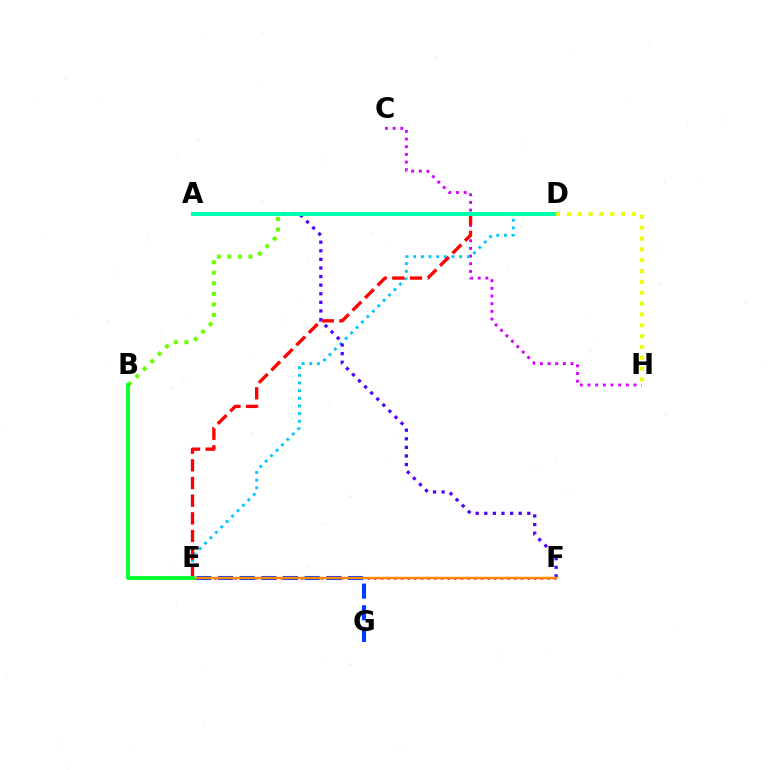{('C', 'H'): [{'color': '#d600ff', 'line_style': 'dotted', 'thickness': 2.08}], ('E', 'F'): [{'color': '#ff00a0', 'line_style': 'dotted', 'thickness': 1.81}, {'color': '#ff8800', 'line_style': 'solid', 'thickness': 1.75}], ('D', 'E'): [{'color': '#00c7ff', 'line_style': 'dotted', 'thickness': 2.08}, {'color': '#ff0000', 'line_style': 'dashed', 'thickness': 2.4}], ('E', 'G'): [{'color': '#003fff', 'line_style': 'dashed', 'thickness': 2.94}], ('B', 'D'): [{'color': '#66ff00', 'line_style': 'dotted', 'thickness': 2.87}], ('A', 'F'): [{'color': '#4f00ff', 'line_style': 'dotted', 'thickness': 2.34}], ('A', 'D'): [{'color': '#00ffaf', 'line_style': 'solid', 'thickness': 2.84}], ('D', 'H'): [{'color': '#eeff00', 'line_style': 'dotted', 'thickness': 2.95}], ('B', 'E'): [{'color': '#00ff27', 'line_style': 'solid', 'thickness': 2.7}]}